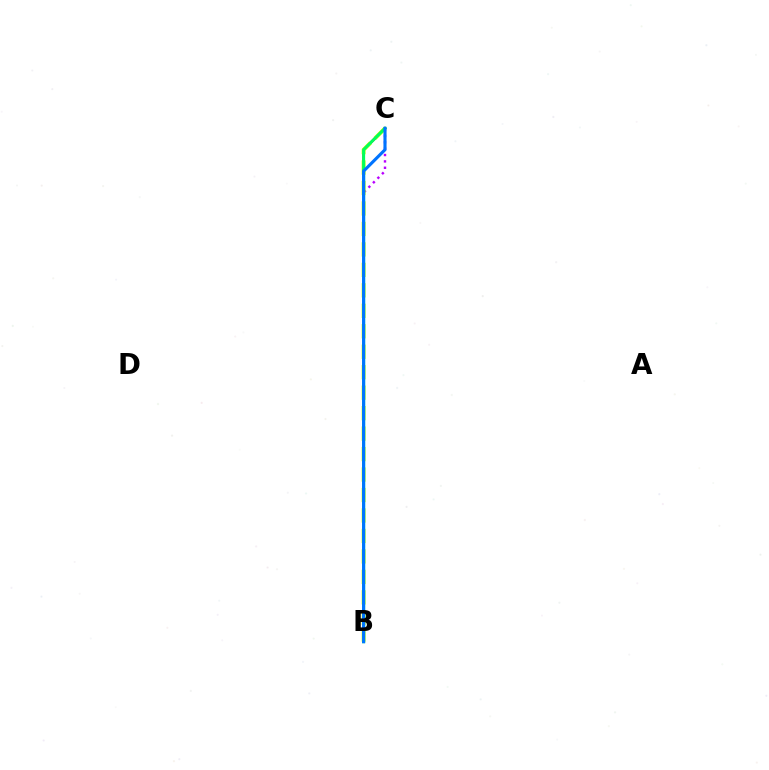{('B', 'C'): [{'color': '#b900ff', 'line_style': 'dotted', 'thickness': 1.73}, {'color': '#ff0000', 'line_style': 'solid', 'thickness': 1.83}, {'color': '#d1ff00', 'line_style': 'dashed', 'thickness': 2.78}, {'color': '#00ff5c', 'line_style': 'solid', 'thickness': 2.19}, {'color': '#0074ff', 'line_style': 'solid', 'thickness': 2.25}]}